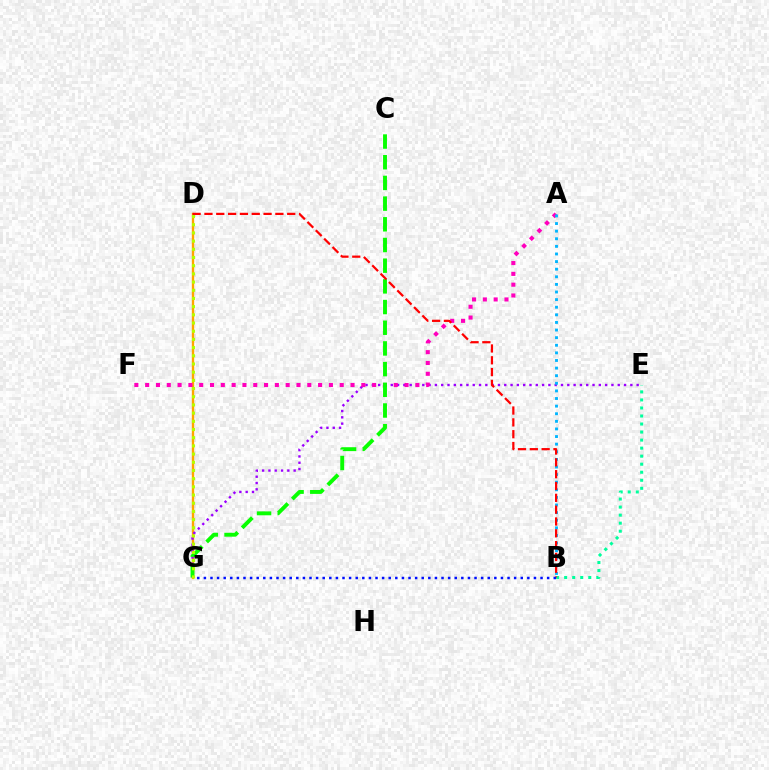{('D', 'G'): [{'color': '#ffa500', 'line_style': 'solid', 'thickness': 1.69}, {'color': '#b3ff00', 'line_style': 'dotted', 'thickness': 2.23}], ('B', 'E'): [{'color': '#00ff9d', 'line_style': 'dotted', 'thickness': 2.18}], ('E', 'G'): [{'color': '#9b00ff', 'line_style': 'dotted', 'thickness': 1.71}], ('A', 'F'): [{'color': '#ff00bd', 'line_style': 'dotted', 'thickness': 2.94}], ('A', 'B'): [{'color': '#00b5ff', 'line_style': 'dotted', 'thickness': 2.07}], ('C', 'G'): [{'color': '#08ff00', 'line_style': 'dashed', 'thickness': 2.81}], ('B', 'D'): [{'color': '#ff0000', 'line_style': 'dashed', 'thickness': 1.61}], ('B', 'G'): [{'color': '#0010ff', 'line_style': 'dotted', 'thickness': 1.79}]}